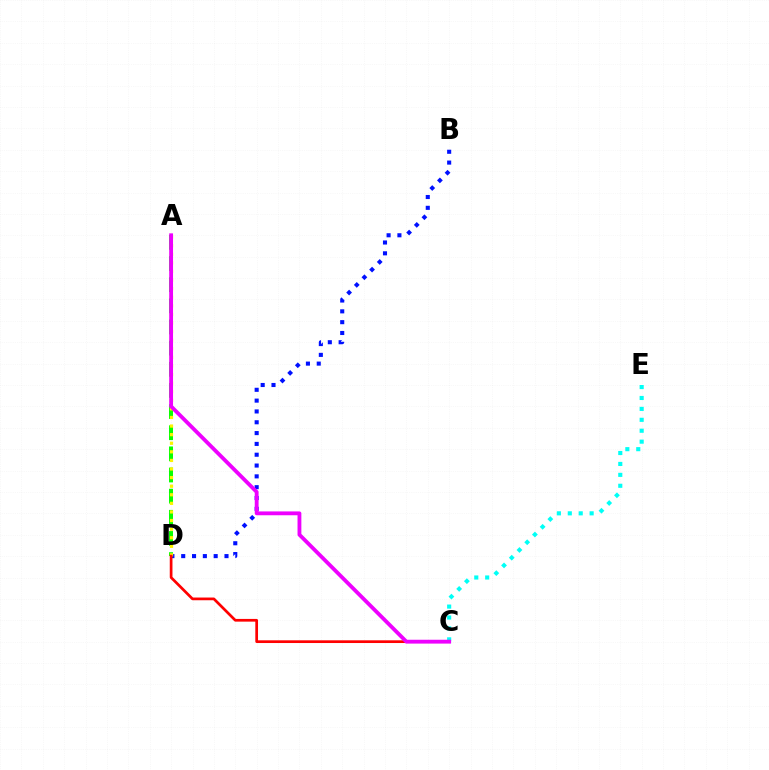{('A', 'D'): [{'color': '#08ff00', 'line_style': 'dashed', 'thickness': 2.87}, {'color': '#fcf500', 'line_style': 'dotted', 'thickness': 2.33}], ('B', 'D'): [{'color': '#0010ff', 'line_style': 'dotted', 'thickness': 2.94}], ('C', 'D'): [{'color': '#ff0000', 'line_style': 'solid', 'thickness': 1.96}], ('C', 'E'): [{'color': '#00fff6', 'line_style': 'dotted', 'thickness': 2.97}], ('A', 'C'): [{'color': '#ee00ff', 'line_style': 'solid', 'thickness': 2.76}]}